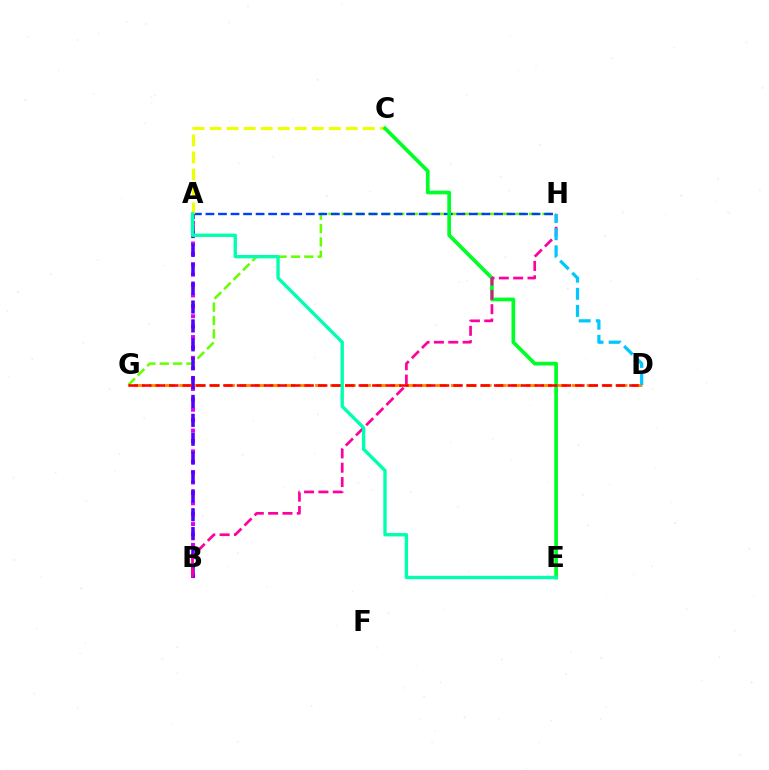{('G', 'H'): [{'color': '#66ff00', 'line_style': 'dashed', 'thickness': 1.82}], ('D', 'G'): [{'color': '#ff8800', 'line_style': 'dashed', 'thickness': 2.05}, {'color': '#ff0000', 'line_style': 'dashed', 'thickness': 1.84}], ('A', 'H'): [{'color': '#003fff', 'line_style': 'dashed', 'thickness': 1.7}], ('A', 'B'): [{'color': '#d600ff', 'line_style': 'dotted', 'thickness': 2.82}, {'color': '#4f00ff', 'line_style': 'dashed', 'thickness': 2.57}], ('A', 'C'): [{'color': '#eeff00', 'line_style': 'dashed', 'thickness': 2.31}], ('C', 'E'): [{'color': '#00ff27', 'line_style': 'solid', 'thickness': 2.68}], ('B', 'H'): [{'color': '#ff00a0', 'line_style': 'dashed', 'thickness': 1.95}], ('A', 'E'): [{'color': '#00ffaf', 'line_style': 'solid', 'thickness': 2.42}], ('D', 'H'): [{'color': '#00c7ff', 'line_style': 'dashed', 'thickness': 2.32}]}